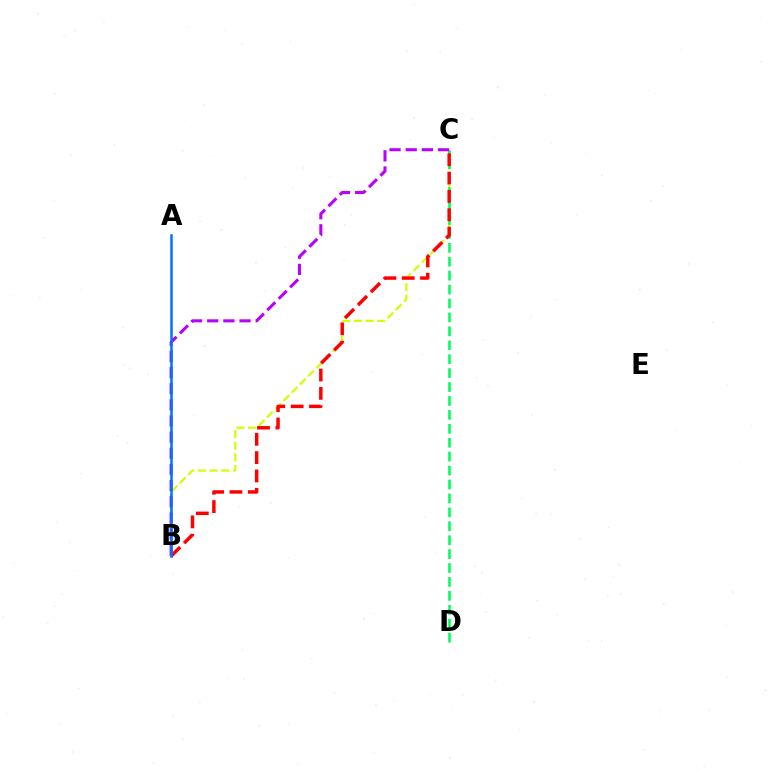{('B', 'C'): [{'color': '#d1ff00', 'line_style': 'dashed', 'thickness': 1.58}, {'color': '#b900ff', 'line_style': 'dashed', 'thickness': 2.19}, {'color': '#ff0000', 'line_style': 'dashed', 'thickness': 2.49}], ('C', 'D'): [{'color': '#00ff5c', 'line_style': 'dashed', 'thickness': 1.89}], ('A', 'B'): [{'color': '#0074ff', 'line_style': 'solid', 'thickness': 1.8}]}